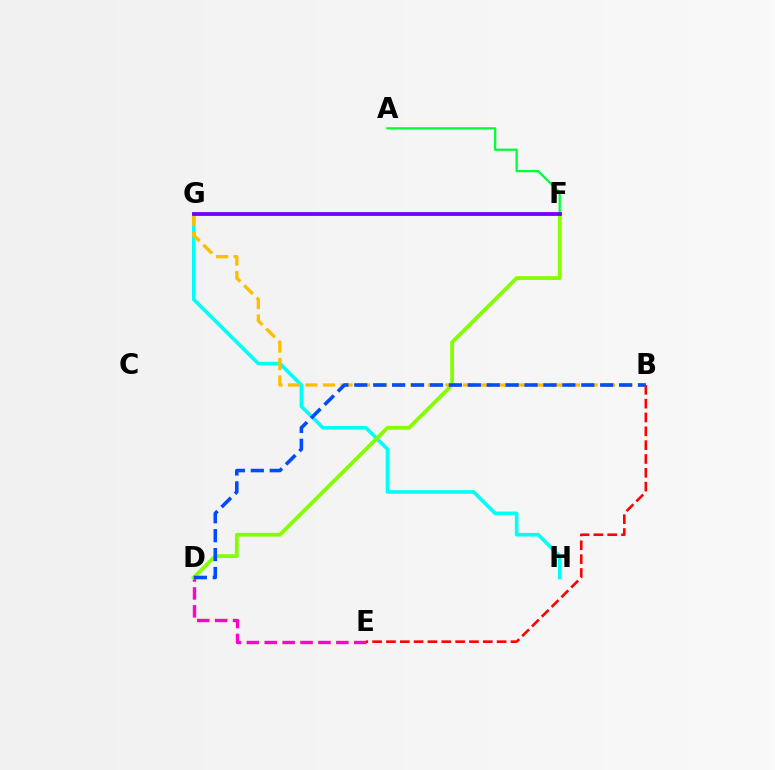{('G', 'H'): [{'color': '#00fff6', 'line_style': 'solid', 'thickness': 2.59}], ('D', 'E'): [{'color': '#ff00cf', 'line_style': 'dashed', 'thickness': 2.43}], ('A', 'F'): [{'color': '#00ff39', 'line_style': 'solid', 'thickness': 1.64}], ('D', 'F'): [{'color': '#84ff00', 'line_style': 'solid', 'thickness': 2.71}], ('B', 'E'): [{'color': '#ff0000', 'line_style': 'dashed', 'thickness': 1.88}], ('B', 'G'): [{'color': '#ffbd00', 'line_style': 'dashed', 'thickness': 2.38}], ('B', 'D'): [{'color': '#004bff', 'line_style': 'dashed', 'thickness': 2.57}], ('F', 'G'): [{'color': '#7200ff', 'line_style': 'solid', 'thickness': 2.74}]}